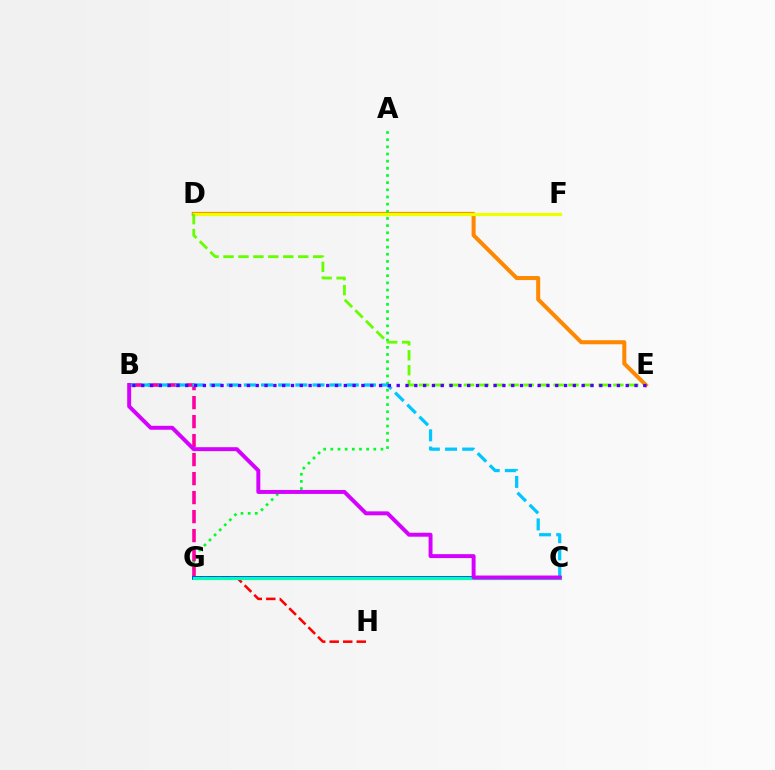{('D', 'E'): [{'color': '#ff8800', 'line_style': 'solid', 'thickness': 2.9}, {'color': '#66ff00', 'line_style': 'dashed', 'thickness': 2.03}], ('A', 'G'): [{'color': '#00ff27', 'line_style': 'dotted', 'thickness': 1.95}], ('D', 'F'): [{'color': '#eeff00', 'line_style': 'solid', 'thickness': 2.33}], ('G', 'H'): [{'color': '#ff0000', 'line_style': 'dashed', 'thickness': 1.84}], ('B', 'G'): [{'color': '#ff00a0', 'line_style': 'dashed', 'thickness': 2.58}], ('C', 'G'): [{'color': '#003fff', 'line_style': 'solid', 'thickness': 2.77}, {'color': '#00ffaf', 'line_style': 'solid', 'thickness': 2.31}], ('B', 'C'): [{'color': '#00c7ff', 'line_style': 'dashed', 'thickness': 2.33}, {'color': '#d600ff', 'line_style': 'solid', 'thickness': 2.84}], ('B', 'E'): [{'color': '#4f00ff', 'line_style': 'dotted', 'thickness': 2.39}]}